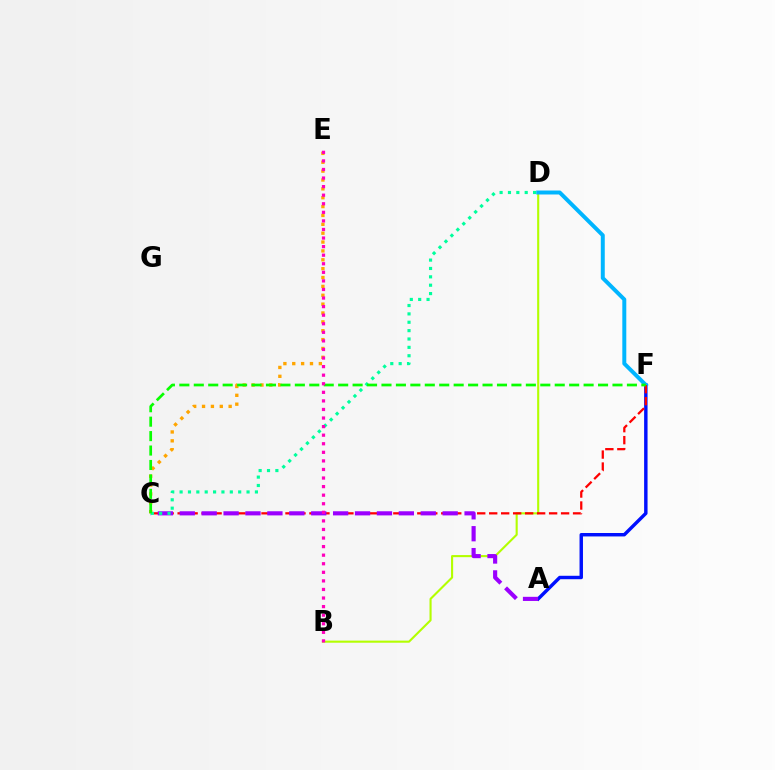{('B', 'D'): [{'color': '#b3ff00', 'line_style': 'solid', 'thickness': 1.52}], ('A', 'F'): [{'color': '#0010ff', 'line_style': 'solid', 'thickness': 2.47}], ('D', 'F'): [{'color': '#00b5ff', 'line_style': 'solid', 'thickness': 2.86}], ('C', 'F'): [{'color': '#ff0000', 'line_style': 'dashed', 'thickness': 1.63}, {'color': '#08ff00', 'line_style': 'dashed', 'thickness': 1.96}], ('A', 'C'): [{'color': '#9b00ff', 'line_style': 'dashed', 'thickness': 2.98}], ('C', 'E'): [{'color': '#ffa500', 'line_style': 'dotted', 'thickness': 2.41}], ('C', 'D'): [{'color': '#00ff9d', 'line_style': 'dotted', 'thickness': 2.27}], ('B', 'E'): [{'color': '#ff00bd', 'line_style': 'dotted', 'thickness': 2.33}]}